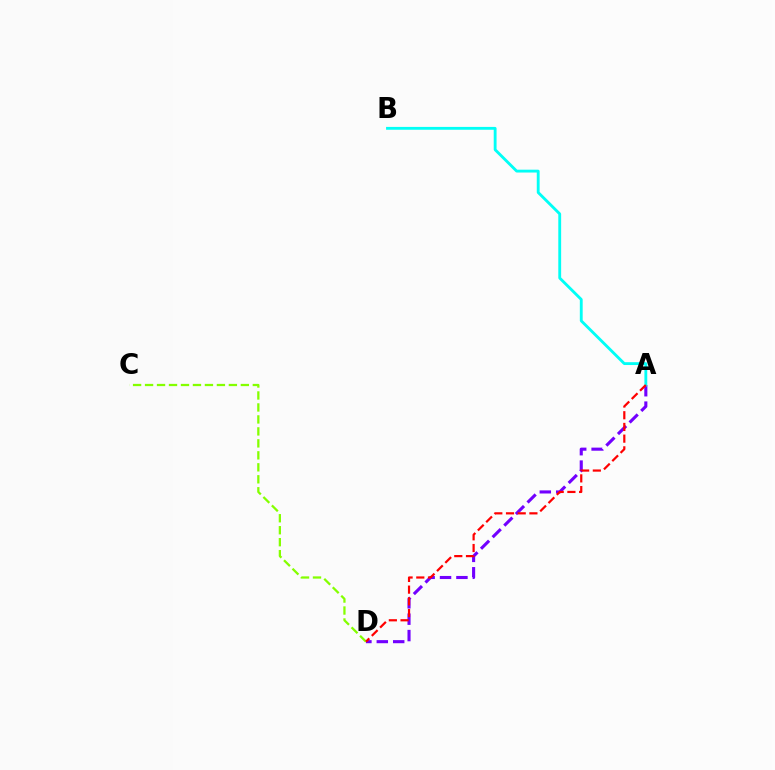{('A', 'D'): [{'color': '#7200ff', 'line_style': 'dashed', 'thickness': 2.23}, {'color': '#ff0000', 'line_style': 'dashed', 'thickness': 1.59}], ('C', 'D'): [{'color': '#84ff00', 'line_style': 'dashed', 'thickness': 1.63}], ('A', 'B'): [{'color': '#00fff6', 'line_style': 'solid', 'thickness': 2.05}]}